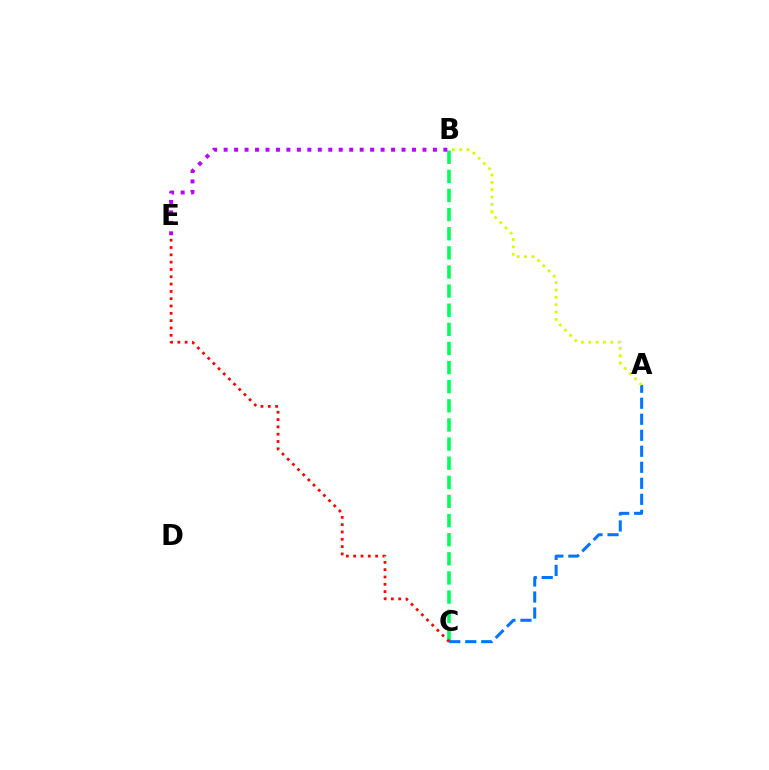{('B', 'C'): [{'color': '#00ff5c', 'line_style': 'dashed', 'thickness': 2.6}], ('B', 'E'): [{'color': '#b900ff', 'line_style': 'dotted', 'thickness': 2.84}], ('A', 'C'): [{'color': '#0074ff', 'line_style': 'dashed', 'thickness': 2.18}], ('A', 'B'): [{'color': '#d1ff00', 'line_style': 'dotted', 'thickness': 1.99}], ('C', 'E'): [{'color': '#ff0000', 'line_style': 'dotted', 'thickness': 1.99}]}